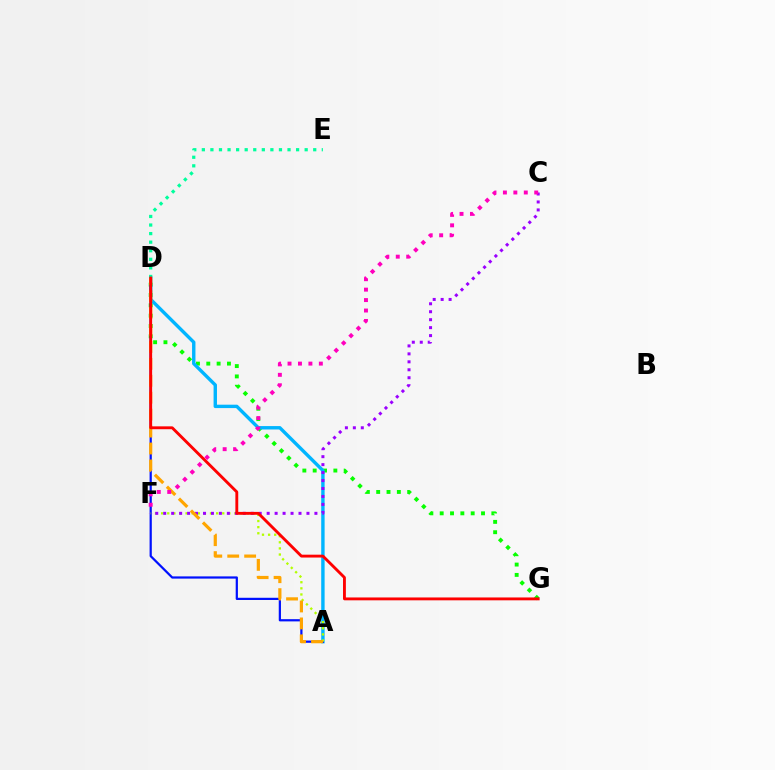{('D', 'G'): [{'color': '#08ff00', 'line_style': 'dotted', 'thickness': 2.81}, {'color': '#ff0000', 'line_style': 'solid', 'thickness': 2.06}], ('A', 'D'): [{'color': '#00b5ff', 'line_style': 'solid', 'thickness': 2.45}, {'color': '#0010ff', 'line_style': 'solid', 'thickness': 1.6}, {'color': '#ffa500', 'line_style': 'dashed', 'thickness': 2.3}], ('A', 'F'): [{'color': '#b3ff00', 'line_style': 'dotted', 'thickness': 1.66}], ('C', 'F'): [{'color': '#9b00ff', 'line_style': 'dotted', 'thickness': 2.16}, {'color': '#ff00bd', 'line_style': 'dotted', 'thickness': 2.84}], ('D', 'E'): [{'color': '#00ff9d', 'line_style': 'dotted', 'thickness': 2.33}]}